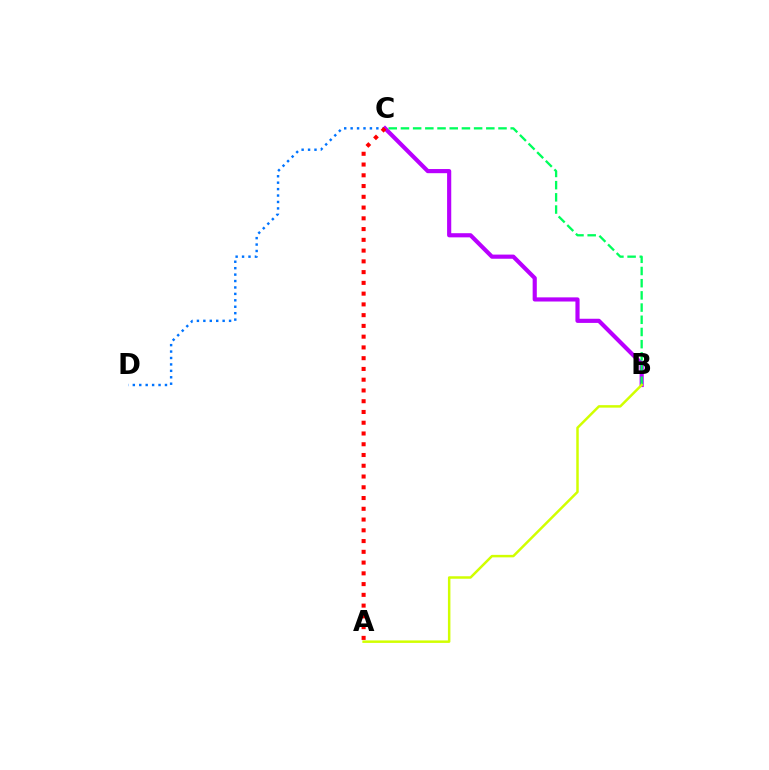{('C', 'D'): [{'color': '#0074ff', 'line_style': 'dotted', 'thickness': 1.75}], ('B', 'C'): [{'color': '#b900ff', 'line_style': 'solid', 'thickness': 2.99}, {'color': '#00ff5c', 'line_style': 'dashed', 'thickness': 1.66}], ('A', 'B'): [{'color': '#d1ff00', 'line_style': 'solid', 'thickness': 1.79}], ('A', 'C'): [{'color': '#ff0000', 'line_style': 'dotted', 'thickness': 2.92}]}